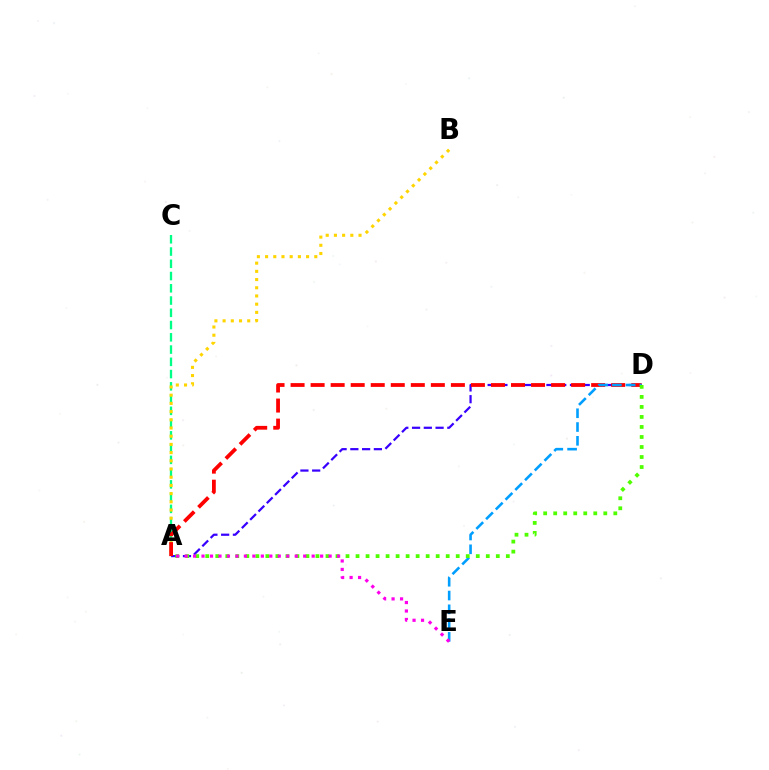{('A', 'C'): [{'color': '#00ff86', 'line_style': 'dashed', 'thickness': 1.66}], ('A', 'B'): [{'color': '#ffd500', 'line_style': 'dotted', 'thickness': 2.23}], ('A', 'D'): [{'color': '#3700ff', 'line_style': 'dashed', 'thickness': 1.6}, {'color': '#ff0000', 'line_style': 'dashed', 'thickness': 2.72}, {'color': '#4fff00', 'line_style': 'dotted', 'thickness': 2.72}], ('D', 'E'): [{'color': '#009eff', 'line_style': 'dashed', 'thickness': 1.87}], ('A', 'E'): [{'color': '#ff00ed', 'line_style': 'dotted', 'thickness': 2.3}]}